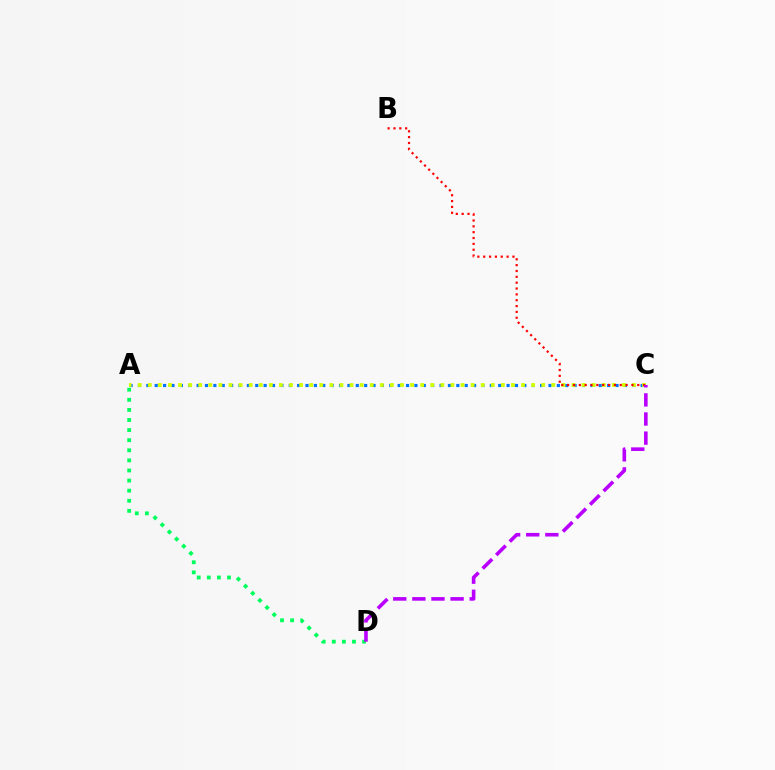{('A', 'C'): [{'color': '#0074ff', 'line_style': 'dotted', 'thickness': 2.28}, {'color': '#d1ff00', 'line_style': 'dotted', 'thickness': 2.74}], ('B', 'C'): [{'color': '#ff0000', 'line_style': 'dotted', 'thickness': 1.59}], ('A', 'D'): [{'color': '#00ff5c', 'line_style': 'dotted', 'thickness': 2.74}], ('C', 'D'): [{'color': '#b900ff', 'line_style': 'dashed', 'thickness': 2.6}]}